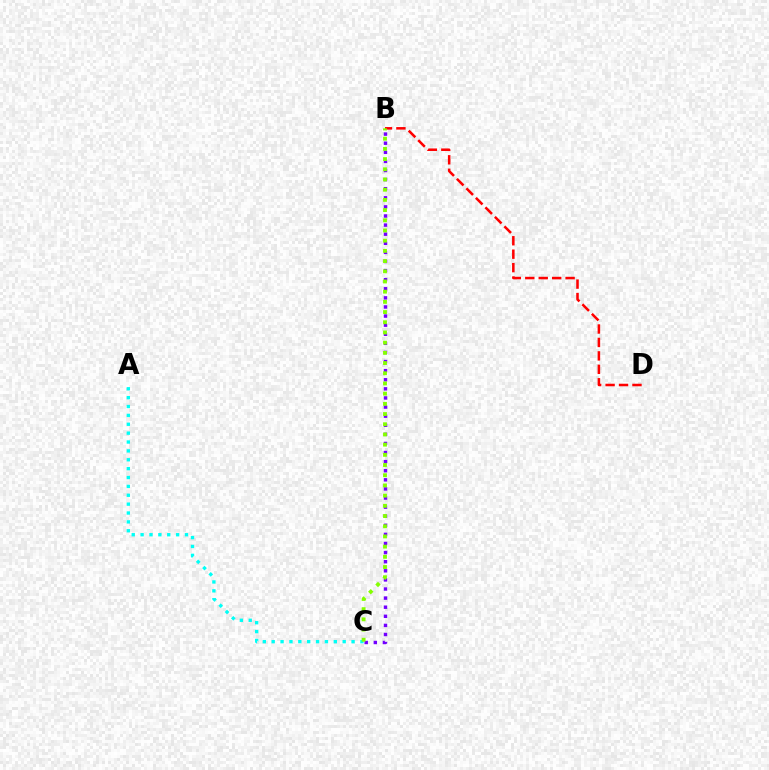{('B', 'D'): [{'color': '#ff0000', 'line_style': 'dashed', 'thickness': 1.83}], ('A', 'C'): [{'color': '#00fff6', 'line_style': 'dotted', 'thickness': 2.41}], ('B', 'C'): [{'color': '#7200ff', 'line_style': 'dotted', 'thickness': 2.47}, {'color': '#84ff00', 'line_style': 'dotted', 'thickness': 2.77}]}